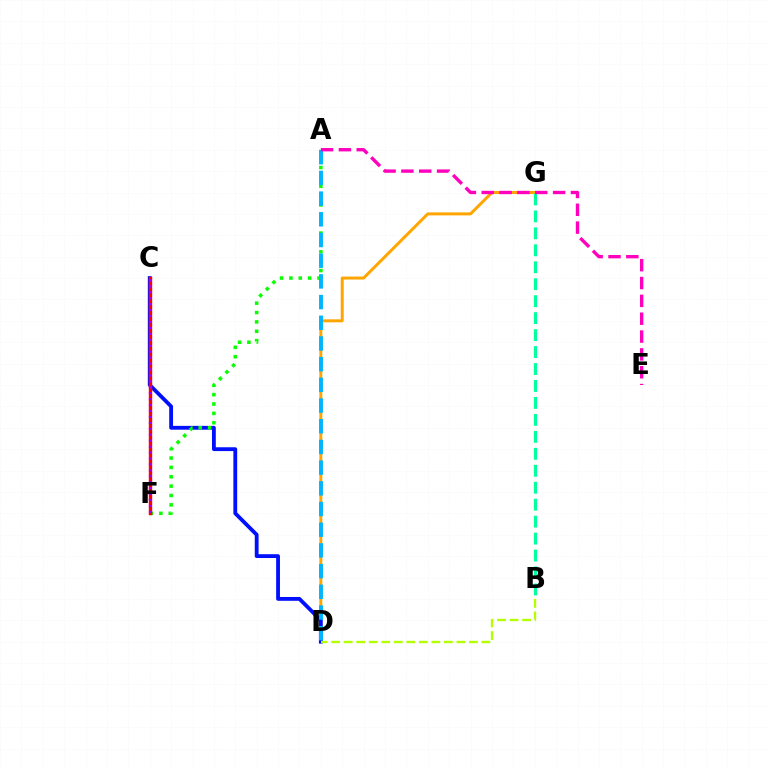{('D', 'G'): [{'color': '#ffa500', 'line_style': 'solid', 'thickness': 2.15}], ('C', 'D'): [{'color': '#0010ff', 'line_style': 'solid', 'thickness': 2.75}], ('A', 'F'): [{'color': '#08ff00', 'line_style': 'dotted', 'thickness': 2.54}], ('B', 'G'): [{'color': '#00ff9d', 'line_style': 'dashed', 'thickness': 2.3}], ('B', 'D'): [{'color': '#b3ff00', 'line_style': 'dashed', 'thickness': 1.7}], ('A', 'D'): [{'color': '#00b5ff', 'line_style': 'dashed', 'thickness': 2.81}], ('C', 'F'): [{'color': '#ff0000', 'line_style': 'solid', 'thickness': 2.44}, {'color': '#9b00ff', 'line_style': 'dotted', 'thickness': 1.61}], ('A', 'E'): [{'color': '#ff00bd', 'line_style': 'dashed', 'thickness': 2.42}]}